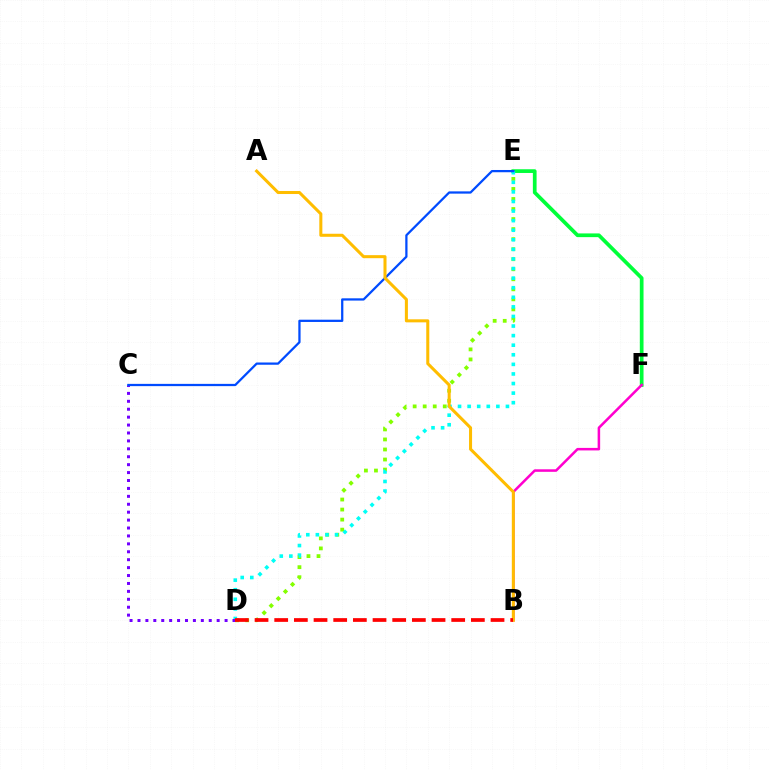{('E', 'F'): [{'color': '#00ff39', 'line_style': 'solid', 'thickness': 2.68}], ('D', 'E'): [{'color': '#84ff00', 'line_style': 'dotted', 'thickness': 2.73}, {'color': '#00fff6', 'line_style': 'dotted', 'thickness': 2.6}], ('C', 'D'): [{'color': '#7200ff', 'line_style': 'dotted', 'thickness': 2.15}], ('C', 'E'): [{'color': '#004bff', 'line_style': 'solid', 'thickness': 1.63}], ('B', 'F'): [{'color': '#ff00cf', 'line_style': 'solid', 'thickness': 1.82}], ('A', 'B'): [{'color': '#ffbd00', 'line_style': 'solid', 'thickness': 2.19}], ('B', 'D'): [{'color': '#ff0000', 'line_style': 'dashed', 'thickness': 2.67}]}